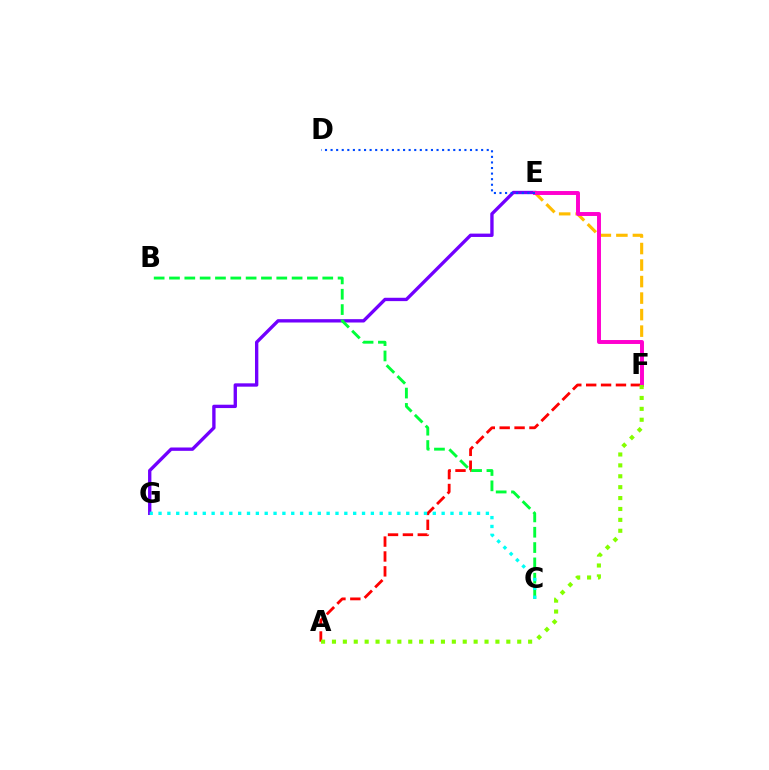{('E', 'F'): [{'color': '#ffbd00', 'line_style': 'dashed', 'thickness': 2.24}, {'color': '#ff00cf', 'line_style': 'solid', 'thickness': 2.84}], ('E', 'G'): [{'color': '#7200ff', 'line_style': 'solid', 'thickness': 2.41}], ('A', 'F'): [{'color': '#ff0000', 'line_style': 'dashed', 'thickness': 2.02}, {'color': '#84ff00', 'line_style': 'dotted', 'thickness': 2.96}], ('B', 'C'): [{'color': '#00ff39', 'line_style': 'dashed', 'thickness': 2.08}], ('C', 'G'): [{'color': '#00fff6', 'line_style': 'dotted', 'thickness': 2.4}], ('D', 'E'): [{'color': '#004bff', 'line_style': 'dotted', 'thickness': 1.52}]}